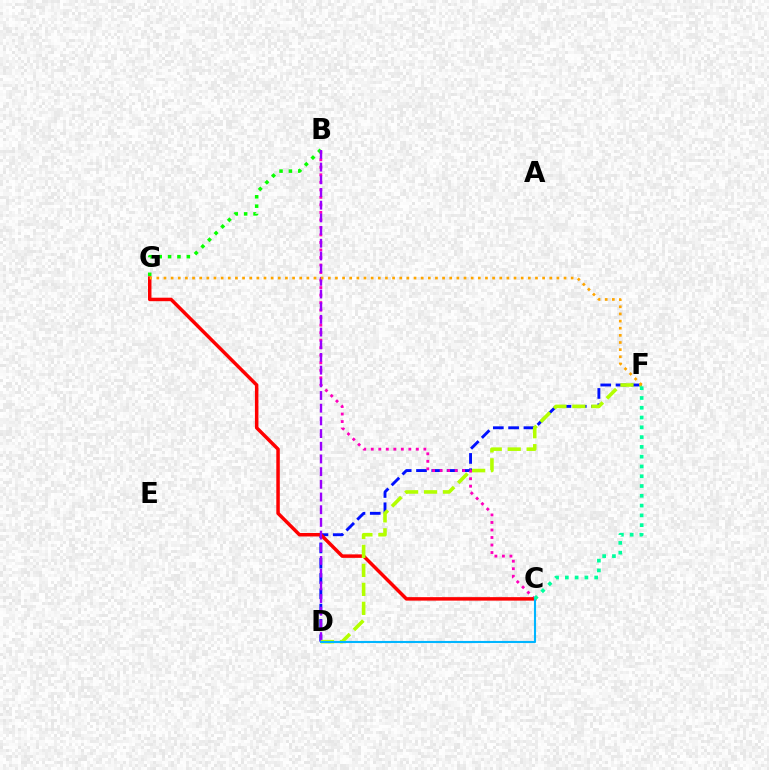{('D', 'F'): [{'color': '#0010ff', 'line_style': 'dashed', 'thickness': 2.08}, {'color': '#b3ff00', 'line_style': 'dashed', 'thickness': 2.58}], ('B', 'C'): [{'color': '#ff00bd', 'line_style': 'dotted', 'thickness': 2.04}], ('C', 'G'): [{'color': '#ff0000', 'line_style': 'solid', 'thickness': 2.51}], ('B', 'G'): [{'color': '#08ff00', 'line_style': 'dotted', 'thickness': 2.55}], ('B', 'D'): [{'color': '#9b00ff', 'line_style': 'dashed', 'thickness': 1.72}], ('F', 'G'): [{'color': '#ffa500', 'line_style': 'dotted', 'thickness': 1.94}], ('C', 'D'): [{'color': '#00b5ff', 'line_style': 'solid', 'thickness': 1.52}], ('C', 'F'): [{'color': '#00ff9d', 'line_style': 'dotted', 'thickness': 2.66}]}